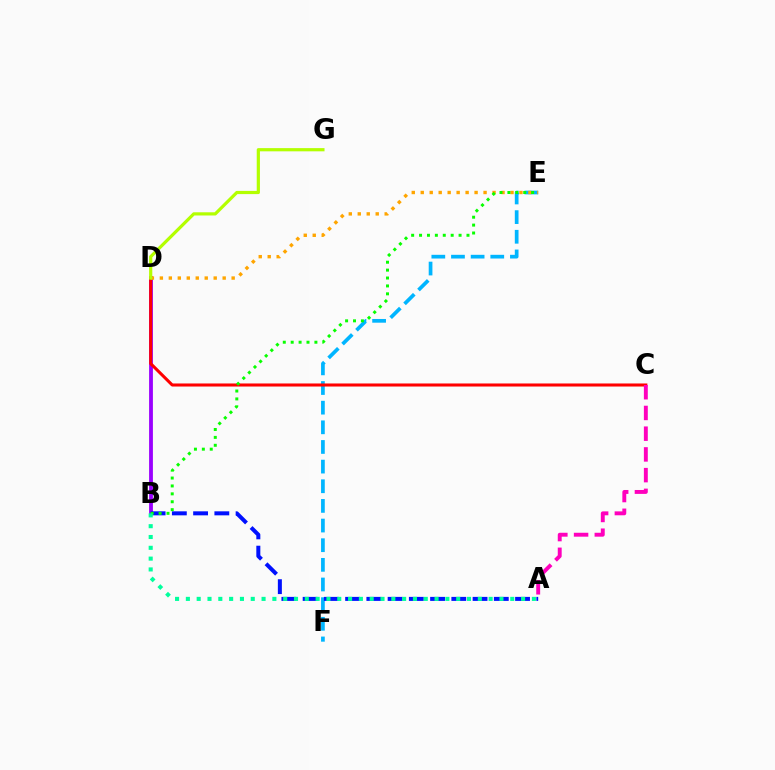{('B', 'D'): [{'color': '#9b00ff', 'line_style': 'solid', 'thickness': 2.75}], ('E', 'F'): [{'color': '#00b5ff', 'line_style': 'dashed', 'thickness': 2.67}], ('A', 'B'): [{'color': '#0010ff', 'line_style': 'dashed', 'thickness': 2.89}, {'color': '#00ff9d', 'line_style': 'dotted', 'thickness': 2.94}], ('C', 'D'): [{'color': '#ff0000', 'line_style': 'solid', 'thickness': 2.2}], ('D', 'E'): [{'color': '#ffa500', 'line_style': 'dotted', 'thickness': 2.44}], ('B', 'E'): [{'color': '#08ff00', 'line_style': 'dotted', 'thickness': 2.15}], ('D', 'G'): [{'color': '#b3ff00', 'line_style': 'solid', 'thickness': 2.31}], ('A', 'C'): [{'color': '#ff00bd', 'line_style': 'dashed', 'thickness': 2.82}]}